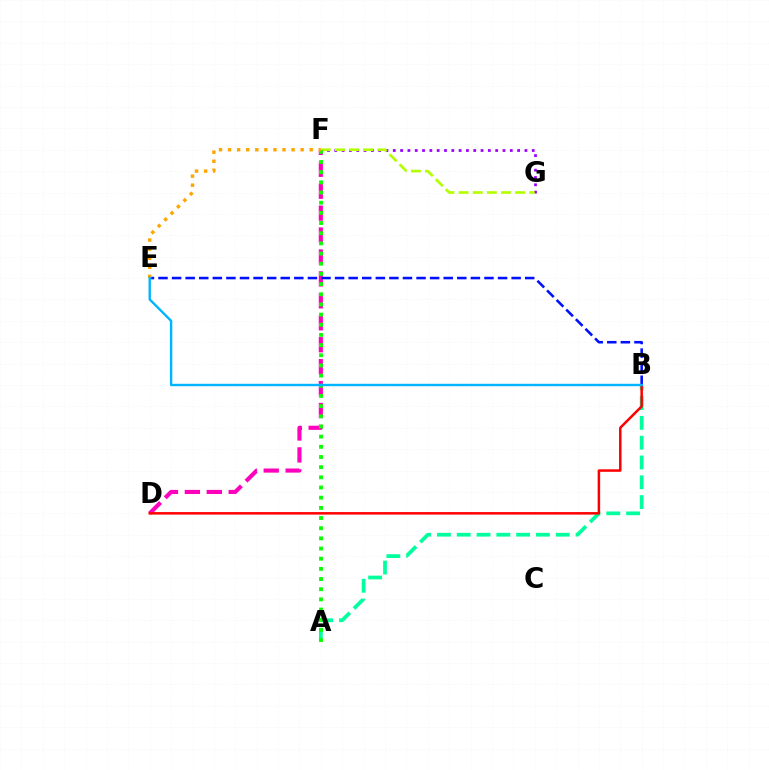{('D', 'F'): [{'color': '#ff00bd', 'line_style': 'dashed', 'thickness': 2.98}], ('A', 'B'): [{'color': '#00ff9d', 'line_style': 'dashed', 'thickness': 2.69}], ('F', 'G'): [{'color': '#9b00ff', 'line_style': 'dotted', 'thickness': 1.99}, {'color': '#b3ff00', 'line_style': 'dashed', 'thickness': 1.92}], ('B', 'D'): [{'color': '#ff0000', 'line_style': 'solid', 'thickness': 1.8}], ('B', 'E'): [{'color': '#0010ff', 'line_style': 'dashed', 'thickness': 1.85}, {'color': '#00b5ff', 'line_style': 'solid', 'thickness': 1.72}], ('A', 'F'): [{'color': '#08ff00', 'line_style': 'dotted', 'thickness': 2.76}], ('E', 'F'): [{'color': '#ffa500', 'line_style': 'dotted', 'thickness': 2.46}]}